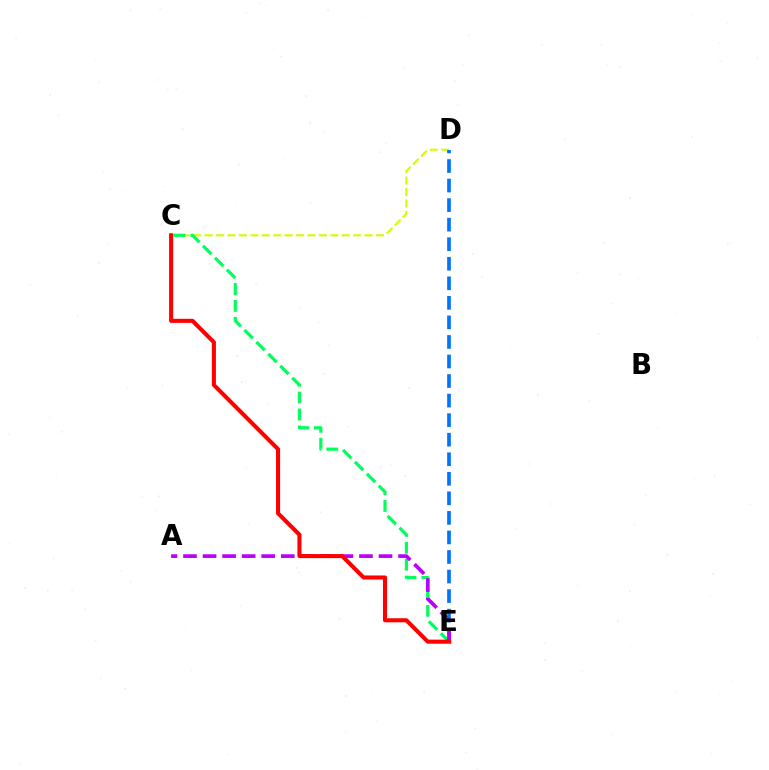{('C', 'D'): [{'color': '#d1ff00', 'line_style': 'dashed', 'thickness': 1.55}], ('C', 'E'): [{'color': '#00ff5c', 'line_style': 'dashed', 'thickness': 2.29}, {'color': '#ff0000', 'line_style': 'solid', 'thickness': 2.94}], ('D', 'E'): [{'color': '#0074ff', 'line_style': 'dashed', 'thickness': 2.66}], ('A', 'E'): [{'color': '#b900ff', 'line_style': 'dashed', 'thickness': 2.66}]}